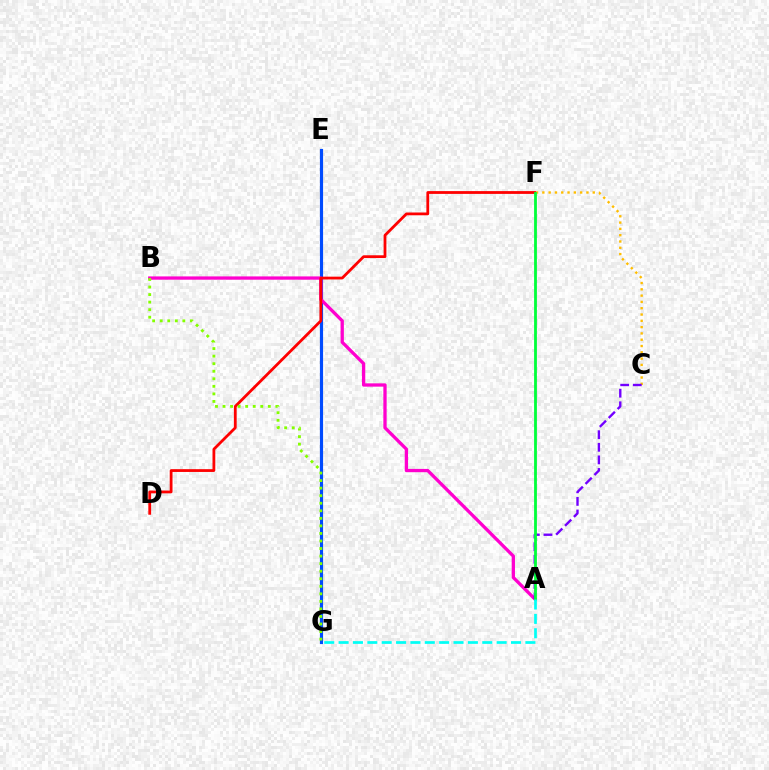{('E', 'G'): [{'color': '#004bff', 'line_style': 'solid', 'thickness': 2.27}], ('A', 'B'): [{'color': '#ff00cf', 'line_style': 'solid', 'thickness': 2.37}], ('D', 'F'): [{'color': '#ff0000', 'line_style': 'solid', 'thickness': 2.01}], ('C', 'F'): [{'color': '#ffbd00', 'line_style': 'dotted', 'thickness': 1.71}], ('A', 'C'): [{'color': '#7200ff', 'line_style': 'dashed', 'thickness': 1.71}], ('A', 'F'): [{'color': '#00ff39', 'line_style': 'solid', 'thickness': 2.02}], ('B', 'G'): [{'color': '#84ff00', 'line_style': 'dotted', 'thickness': 2.05}], ('A', 'G'): [{'color': '#00fff6', 'line_style': 'dashed', 'thickness': 1.95}]}